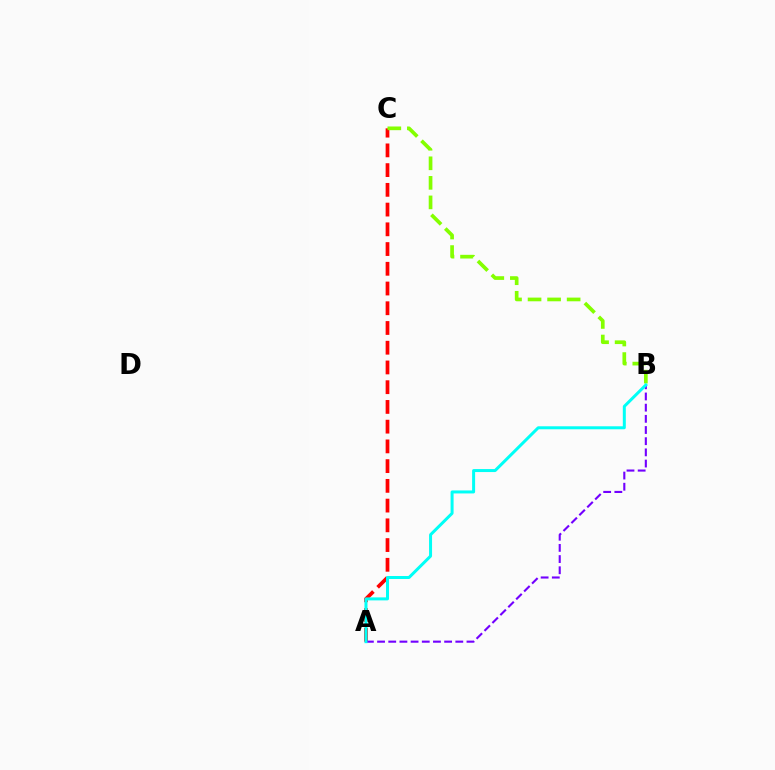{('A', 'C'): [{'color': '#ff0000', 'line_style': 'dashed', 'thickness': 2.68}], ('B', 'C'): [{'color': '#84ff00', 'line_style': 'dashed', 'thickness': 2.66}], ('A', 'B'): [{'color': '#7200ff', 'line_style': 'dashed', 'thickness': 1.52}, {'color': '#00fff6', 'line_style': 'solid', 'thickness': 2.16}]}